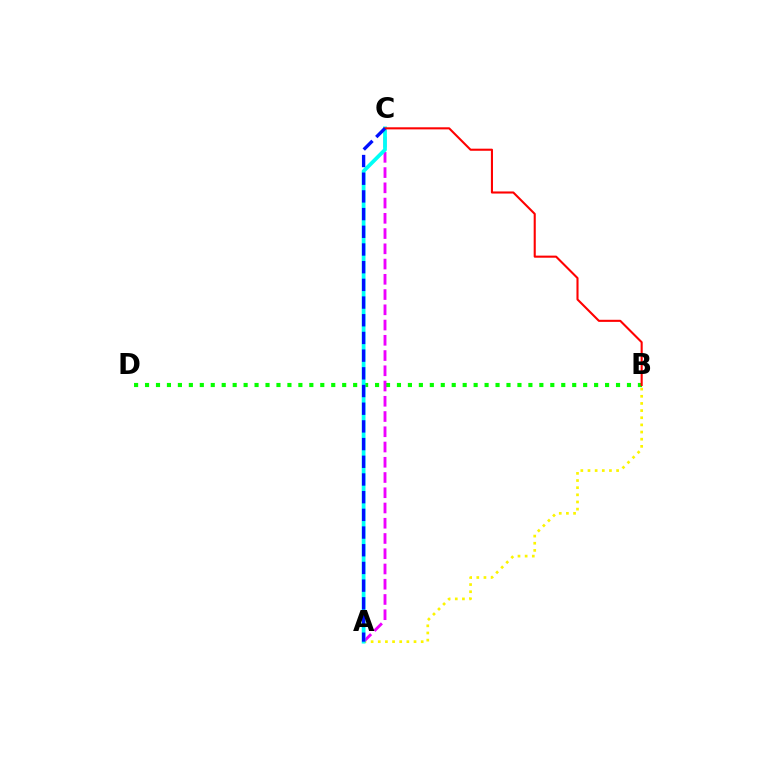{('B', 'D'): [{'color': '#08ff00', 'line_style': 'dotted', 'thickness': 2.98}], ('A', 'B'): [{'color': '#fcf500', 'line_style': 'dotted', 'thickness': 1.94}], ('A', 'C'): [{'color': '#ee00ff', 'line_style': 'dashed', 'thickness': 2.07}, {'color': '#00fff6', 'line_style': 'solid', 'thickness': 2.7}, {'color': '#0010ff', 'line_style': 'dashed', 'thickness': 2.4}], ('B', 'C'): [{'color': '#ff0000', 'line_style': 'solid', 'thickness': 1.51}]}